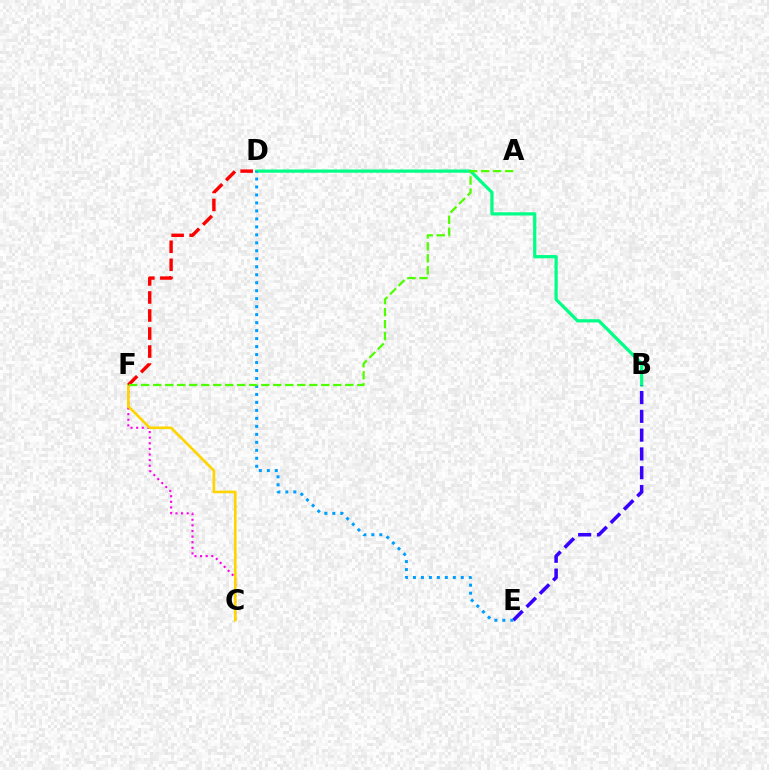{('B', 'D'): [{'color': '#00ff86', 'line_style': 'solid', 'thickness': 2.33}], ('B', 'E'): [{'color': '#3700ff', 'line_style': 'dashed', 'thickness': 2.55}], ('C', 'F'): [{'color': '#ff00ed', 'line_style': 'dotted', 'thickness': 1.53}, {'color': '#ffd500', 'line_style': 'solid', 'thickness': 1.9}], ('D', 'F'): [{'color': '#ff0000', 'line_style': 'dashed', 'thickness': 2.45}], ('D', 'E'): [{'color': '#009eff', 'line_style': 'dotted', 'thickness': 2.17}], ('A', 'F'): [{'color': '#4fff00', 'line_style': 'dashed', 'thickness': 1.63}]}